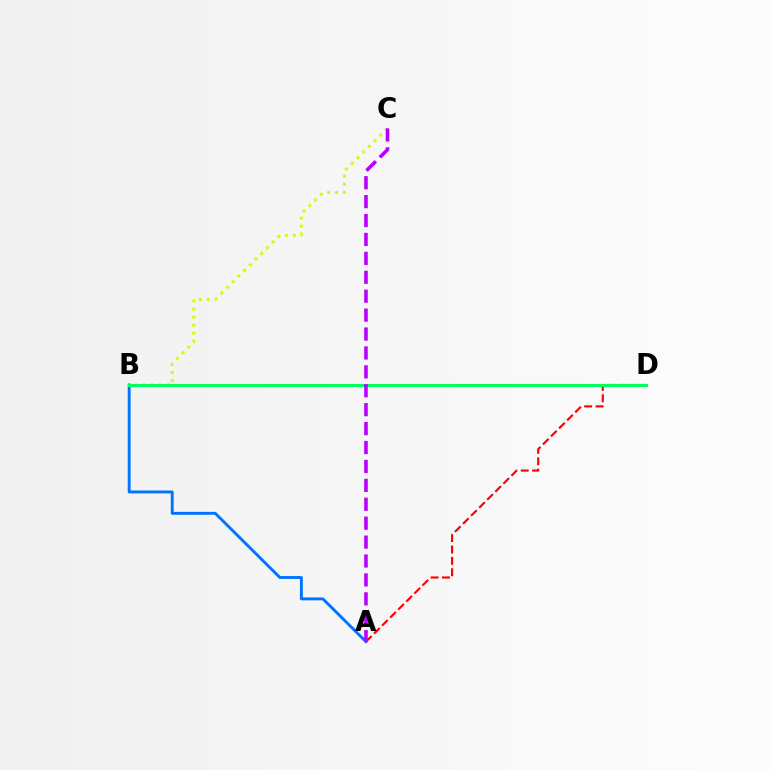{('B', 'C'): [{'color': '#d1ff00', 'line_style': 'dotted', 'thickness': 2.18}], ('A', 'D'): [{'color': '#ff0000', 'line_style': 'dashed', 'thickness': 1.55}], ('A', 'B'): [{'color': '#0074ff', 'line_style': 'solid', 'thickness': 2.09}], ('B', 'D'): [{'color': '#00ff5c', 'line_style': 'solid', 'thickness': 2.21}], ('A', 'C'): [{'color': '#b900ff', 'line_style': 'dashed', 'thickness': 2.57}]}